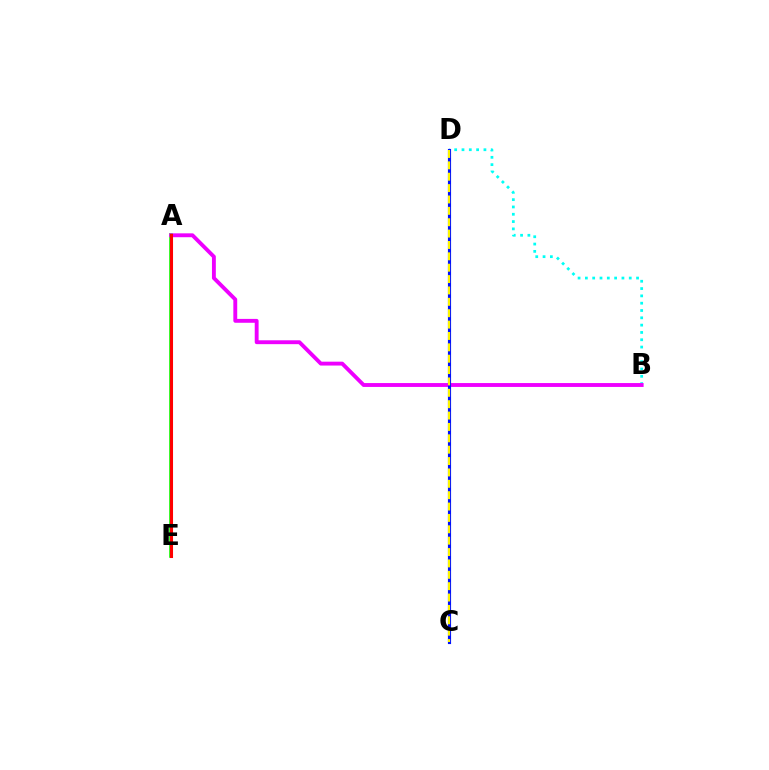{('A', 'E'): [{'color': '#08ff00', 'line_style': 'solid', 'thickness': 2.6}, {'color': '#ff0000', 'line_style': 'solid', 'thickness': 2.21}], ('B', 'D'): [{'color': '#00fff6', 'line_style': 'dotted', 'thickness': 1.99}], ('A', 'B'): [{'color': '#ee00ff', 'line_style': 'solid', 'thickness': 2.79}], ('C', 'D'): [{'color': '#0010ff', 'line_style': 'solid', 'thickness': 2.26}, {'color': '#fcf500', 'line_style': 'dashed', 'thickness': 1.55}]}